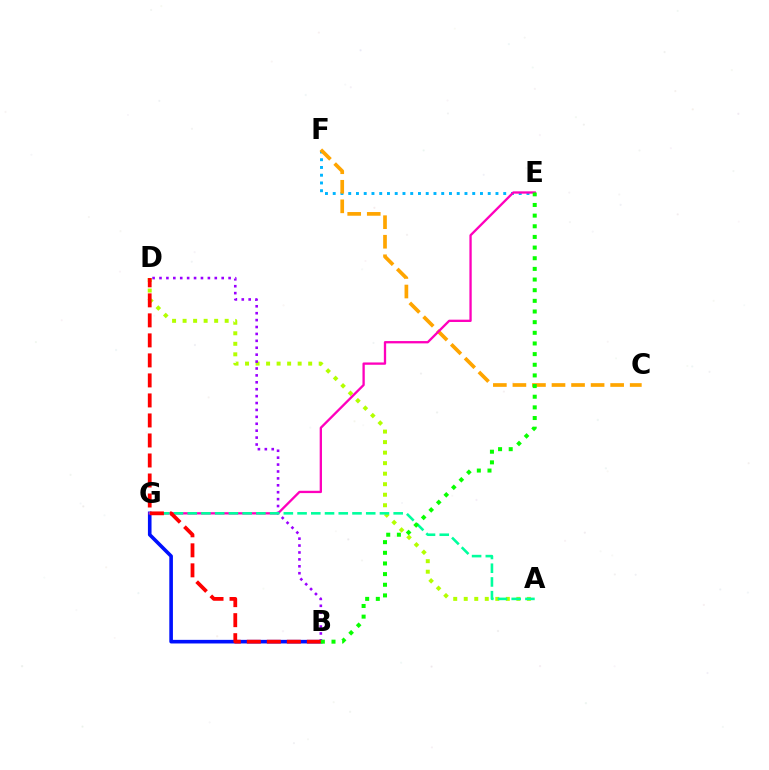{('B', 'G'): [{'color': '#0010ff', 'line_style': 'solid', 'thickness': 2.6}], ('A', 'D'): [{'color': '#b3ff00', 'line_style': 'dotted', 'thickness': 2.86}], ('E', 'F'): [{'color': '#00b5ff', 'line_style': 'dotted', 'thickness': 2.11}], ('C', 'F'): [{'color': '#ffa500', 'line_style': 'dashed', 'thickness': 2.66}], ('E', 'G'): [{'color': '#ff00bd', 'line_style': 'solid', 'thickness': 1.67}], ('B', 'D'): [{'color': '#9b00ff', 'line_style': 'dotted', 'thickness': 1.88}, {'color': '#ff0000', 'line_style': 'dashed', 'thickness': 2.72}], ('A', 'G'): [{'color': '#00ff9d', 'line_style': 'dashed', 'thickness': 1.87}], ('B', 'E'): [{'color': '#08ff00', 'line_style': 'dotted', 'thickness': 2.89}]}